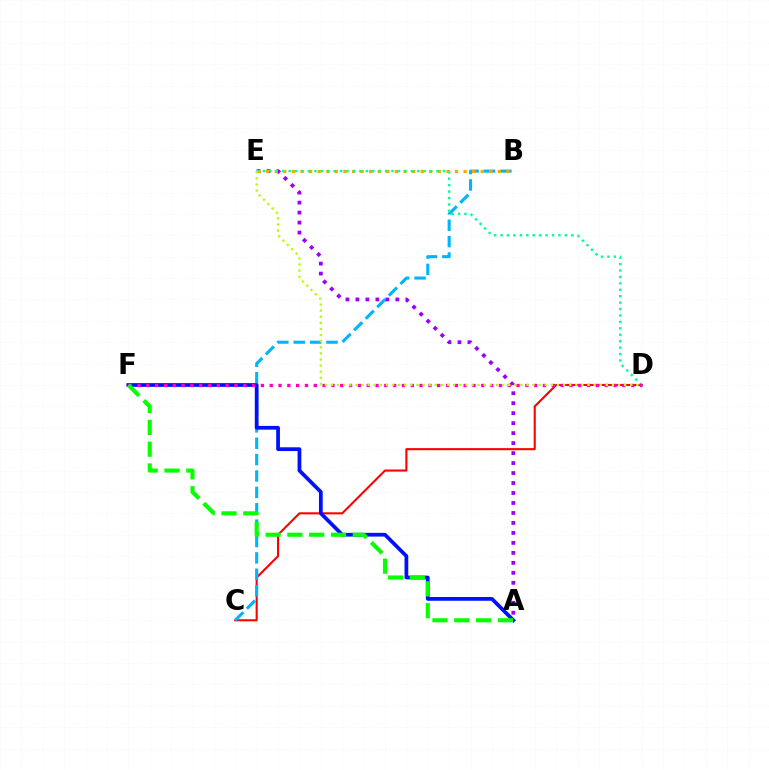{('C', 'D'): [{'color': '#ff0000', 'line_style': 'solid', 'thickness': 1.51}], ('B', 'C'): [{'color': '#00b5ff', 'line_style': 'dashed', 'thickness': 2.23}], ('A', 'E'): [{'color': '#9b00ff', 'line_style': 'dotted', 'thickness': 2.71}], ('B', 'E'): [{'color': '#ffa500', 'line_style': 'dotted', 'thickness': 2.33}], ('A', 'F'): [{'color': '#0010ff', 'line_style': 'solid', 'thickness': 2.7}, {'color': '#08ff00', 'line_style': 'dashed', 'thickness': 2.96}], ('D', 'E'): [{'color': '#00ff9d', 'line_style': 'dotted', 'thickness': 1.75}, {'color': '#b3ff00', 'line_style': 'dotted', 'thickness': 1.66}], ('D', 'F'): [{'color': '#ff00bd', 'line_style': 'dotted', 'thickness': 2.4}]}